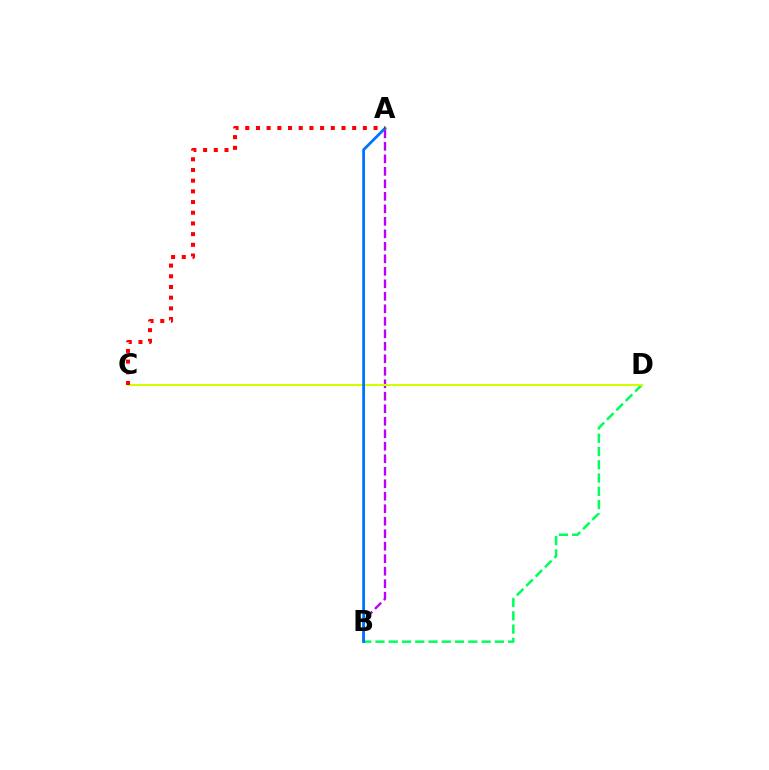{('B', 'D'): [{'color': '#00ff5c', 'line_style': 'dashed', 'thickness': 1.8}], ('A', 'B'): [{'color': '#b900ff', 'line_style': 'dashed', 'thickness': 1.7}, {'color': '#0074ff', 'line_style': 'solid', 'thickness': 2.01}], ('C', 'D'): [{'color': '#d1ff00', 'line_style': 'solid', 'thickness': 1.51}], ('A', 'C'): [{'color': '#ff0000', 'line_style': 'dotted', 'thickness': 2.91}]}